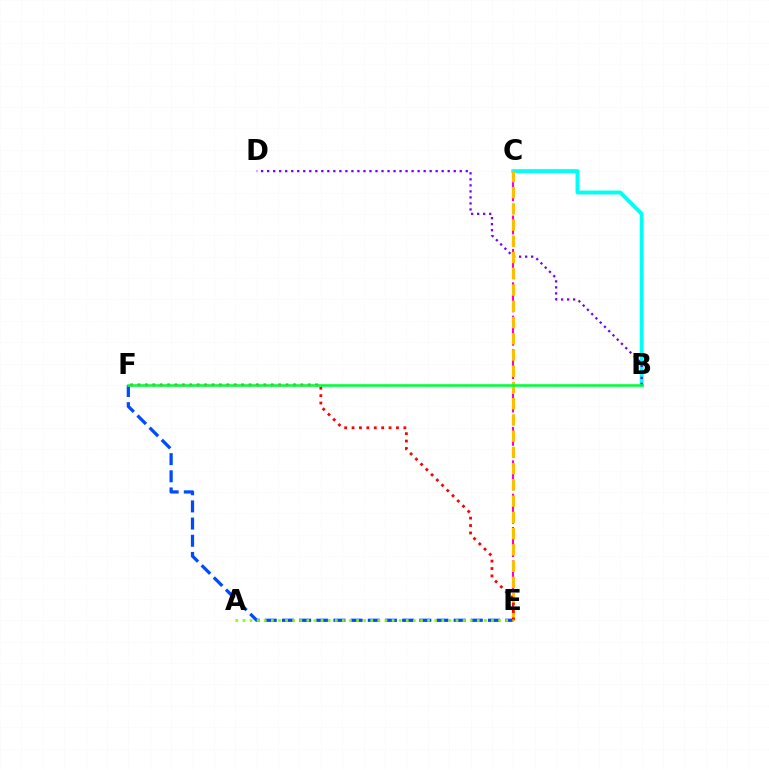{('C', 'E'): [{'color': '#ff00cf', 'line_style': 'dashed', 'thickness': 1.51}, {'color': '#ffbd00', 'line_style': 'dashed', 'thickness': 2.21}], ('B', 'C'): [{'color': '#00fff6', 'line_style': 'solid', 'thickness': 2.82}], ('B', 'D'): [{'color': '#7200ff', 'line_style': 'dotted', 'thickness': 1.64}], ('E', 'F'): [{'color': '#004bff', 'line_style': 'dashed', 'thickness': 2.33}, {'color': '#ff0000', 'line_style': 'dotted', 'thickness': 2.01}], ('B', 'F'): [{'color': '#00ff39', 'line_style': 'solid', 'thickness': 1.86}], ('A', 'E'): [{'color': '#84ff00', 'line_style': 'dotted', 'thickness': 1.93}]}